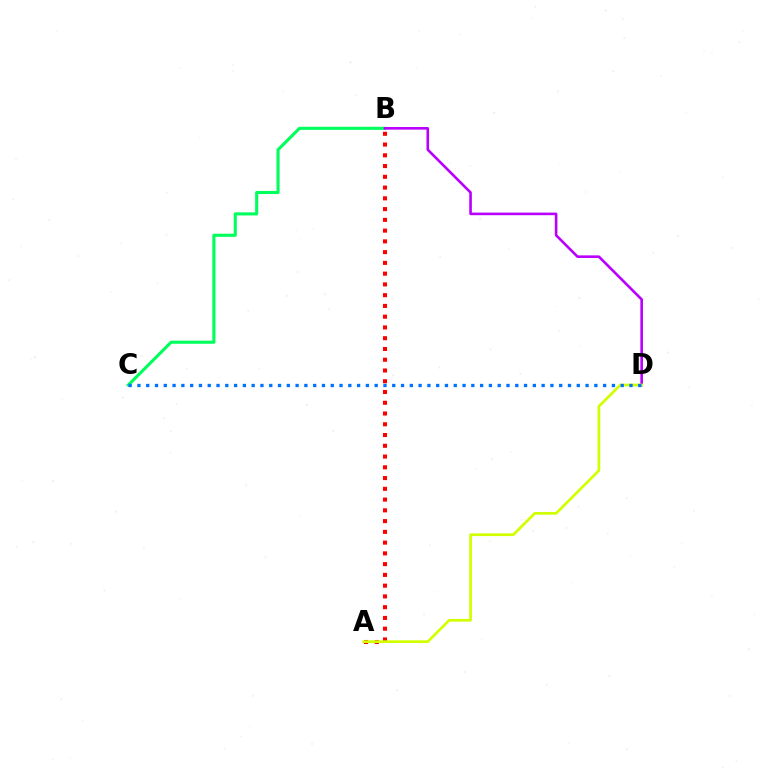{('B', 'C'): [{'color': '#00ff5c', 'line_style': 'solid', 'thickness': 2.23}], ('A', 'B'): [{'color': '#ff0000', 'line_style': 'dotted', 'thickness': 2.92}], ('B', 'D'): [{'color': '#b900ff', 'line_style': 'solid', 'thickness': 1.88}], ('A', 'D'): [{'color': '#d1ff00', 'line_style': 'solid', 'thickness': 1.95}], ('C', 'D'): [{'color': '#0074ff', 'line_style': 'dotted', 'thickness': 2.39}]}